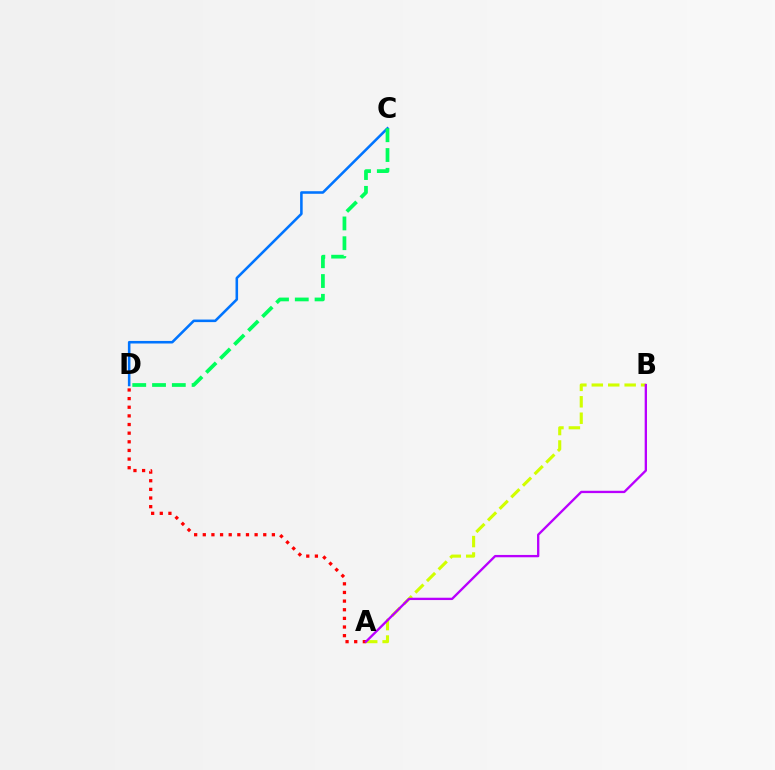{('A', 'B'): [{'color': '#d1ff00', 'line_style': 'dashed', 'thickness': 2.23}, {'color': '#b900ff', 'line_style': 'solid', 'thickness': 1.68}], ('C', 'D'): [{'color': '#0074ff', 'line_style': 'solid', 'thickness': 1.85}, {'color': '#00ff5c', 'line_style': 'dashed', 'thickness': 2.69}], ('A', 'D'): [{'color': '#ff0000', 'line_style': 'dotted', 'thickness': 2.35}]}